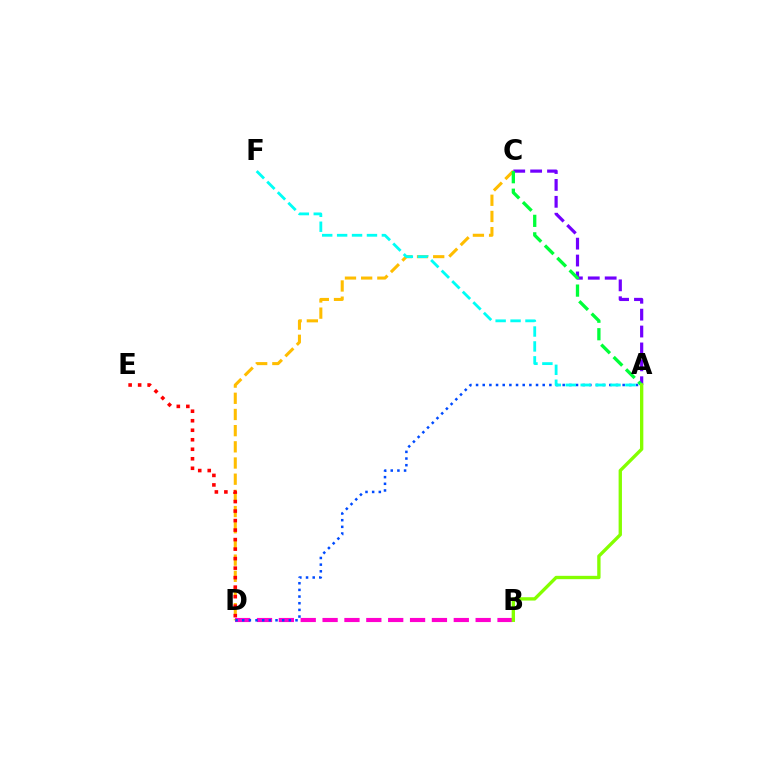{('B', 'D'): [{'color': '#ff00cf', 'line_style': 'dashed', 'thickness': 2.97}], ('C', 'D'): [{'color': '#ffbd00', 'line_style': 'dashed', 'thickness': 2.2}], ('A', 'D'): [{'color': '#004bff', 'line_style': 'dotted', 'thickness': 1.81}], ('A', 'C'): [{'color': '#7200ff', 'line_style': 'dashed', 'thickness': 2.3}, {'color': '#00ff39', 'line_style': 'dashed', 'thickness': 2.38}], ('A', 'F'): [{'color': '#00fff6', 'line_style': 'dashed', 'thickness': 2.03}], ('A', 'B'): [{'color': '#84ff00', 'line_style': 'solid', 'thickness': 2.41}], ('D', 'E'): [{'color': '#ff0000', 'line_style': 'dotted', 'thickness': 2.58}]}